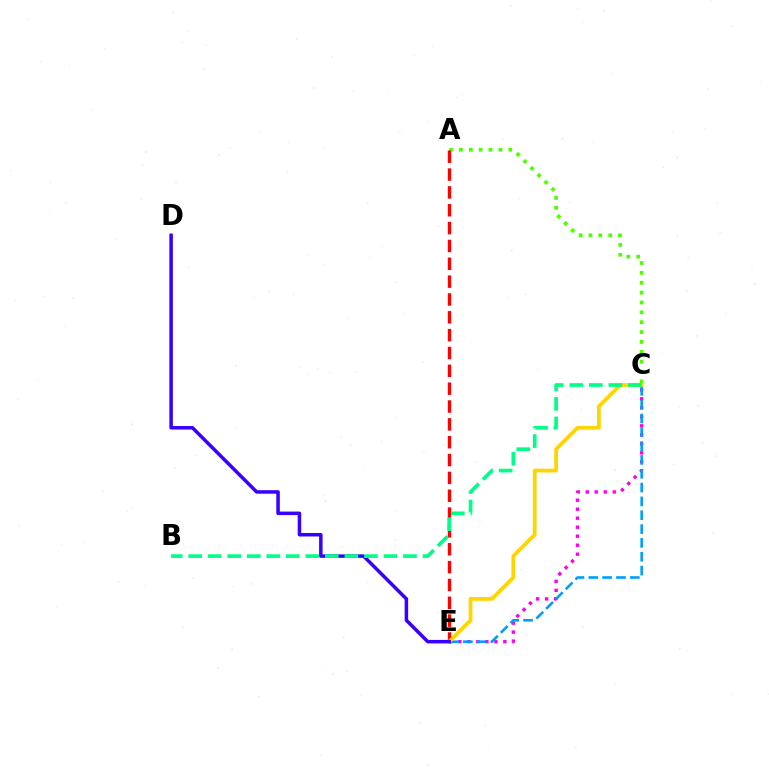{('A', 'C'): [{'color': '#4fff00', 'line_style': 'dotted', 'thickness': 2.68}], ('A', 'E'): [{'color': '#ff0000', 'line_style': 'dashed', 'thickness': 2.42}], ('C', 'E'): [{'color': '#ff00ed', 'line_style': 'dotted', 'thickness': 2.45}, {'color': '#009eff', 'line_style': 'dashed', 'thickness': 1.88}, {'color': '#ffd500', 'line_style': 'solid', 'thickness': 2.71}], ('D', 'E'): [{'color': '#3700ff', 'line_style': 'solid', 'thickness': 2.52}], ('B', 'C'): [{'color': '#00ff86', 'line_style': 'dashed', 'thickness': 2.65}]}